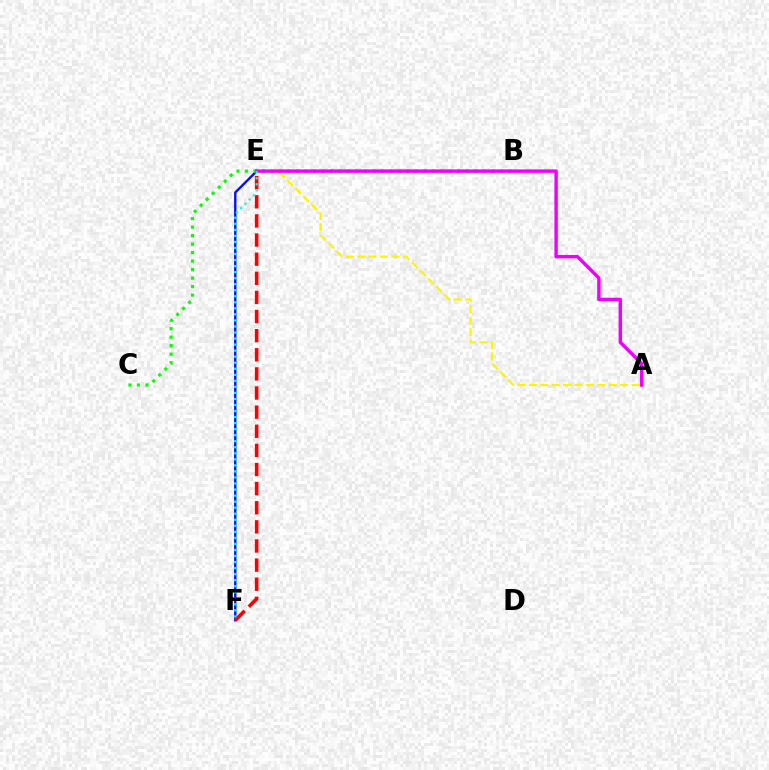{('E', 'F'): [{'color': '#0010ff', 'line_style': 'solid', 'thickness': 1.7}, {'color': '#ff0000', 'line_style': 'dashed', 'thickness': 2.6}, {'color': '#00fff6', 'line_style': 'dotted', 'thickness': 1.64}], ('B', 'C'): [{'color': '#08ff00', 'line_style': 'dotted', 'thickness': 2.31}], ('A', 'E'): [{'color': '#fcf500', 'line_style': 'dashed', 'thickness': 1.55}, {'color': '#ee00ff', 'line_style': 'solid', 'thickness': 2.46}]}